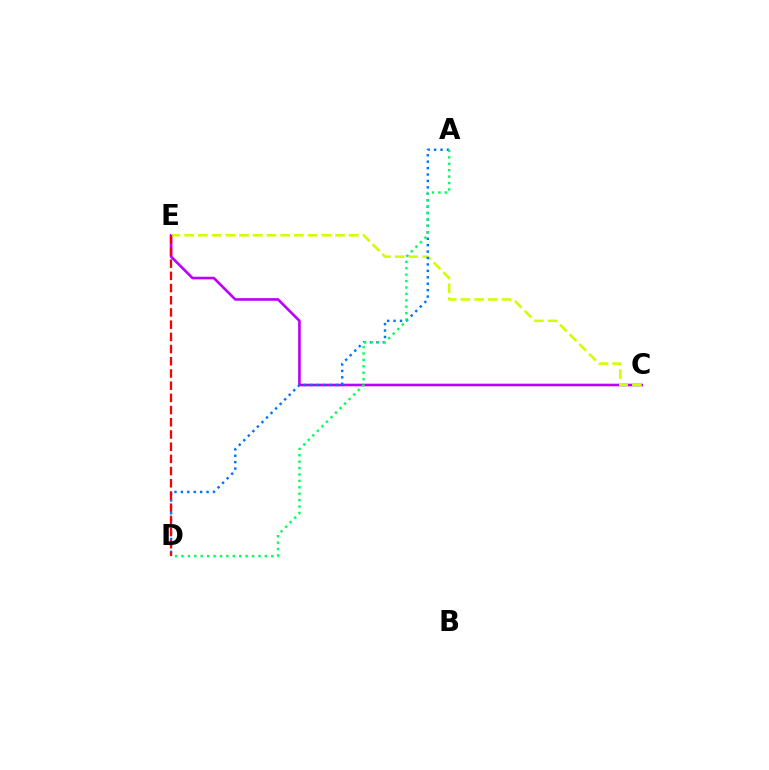{('C', 'E'): [{'color': '#b900ff', 'line_style': 'solid', 'thickness': 1.89}, {'color': '#d1ff00', 'line_style': 'dashed', 'thickness': 1.86}], ('A', 'D'): [{'color': '#0074ff', 'line_style': 'dotted', 'thickness': 1.75}, {'color': '#00ff5c', 'line_style': 'dotted', 'thickness': 1.74}], ('D', 'E'): [{'color': '#ff0000', 'line_style': 'dashed', 'thickness': 1.66}]}